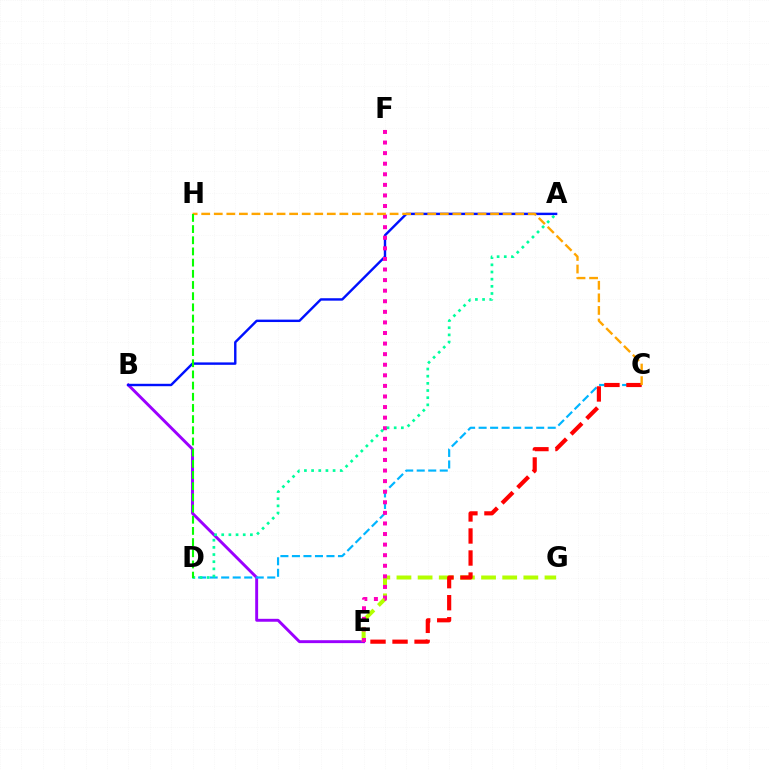{('B', 'E'): [{'color': '#9b00ff', 'line_style': 'solid', 'thickness': 2.1}], ('C', 'D'): [{'color': '#00b5ff', 'line_style': 'dashed', 'thickness': 1.56}], ('E', 'G'): [{'color': '#b3ff00', 'line_style': 'dashed', 'thickness': 2.87}], ('C', 'E'): [{'color': '#ff0000', 'line_style': 'dashed', 'thickness': 2.99}], ('A', 'B'): [{'color': '#0010ff', 'line_style': 'solid', 'thickness': 1.74}], ('E', 'F'): [{'color': '#ff00bd', 'line_style': 'dotted', 'thickness': 2.87}], ('A', 'D'): [{'color': '#00ff9d', 'line_style': 'dotted', 'thickness': 1.95}], ('C', 'H'): [{'color': '#ffa500', 'line_style': 'dashed', 'thickness': 1.71}], ('D', 'H'): [{'color': '#08ff00', 'line_style': 'dashed', 'thickness': 1.52}]}